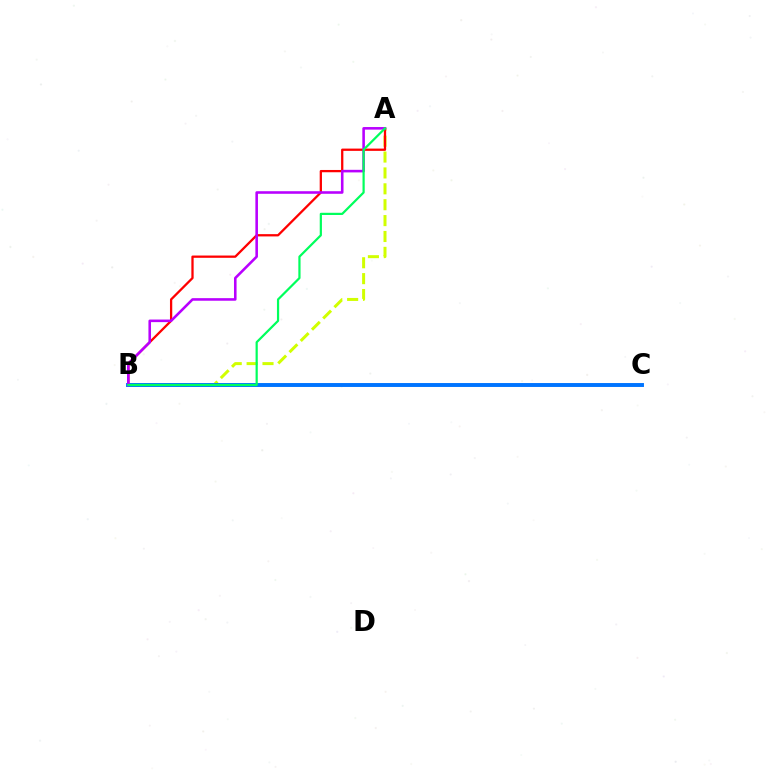{('A', 'B'): [{'color': '#d1ff00', 'line_style': 'dashed', 'thickness': 2.16}, {'color': '#ff0000', 'line_style': 'solid', 'thickness': 1.64}, {'color': '#b900ff', 'line_style': 'solid', 'thickness': 1.86}, {'color': '#00ff5c', 'line_style': 'solid', 'thickness': 1.59}], ('B', 'C'): [{'color': '#0074ff', 'line_style': 'solid', 'thickness': 2.82}]}